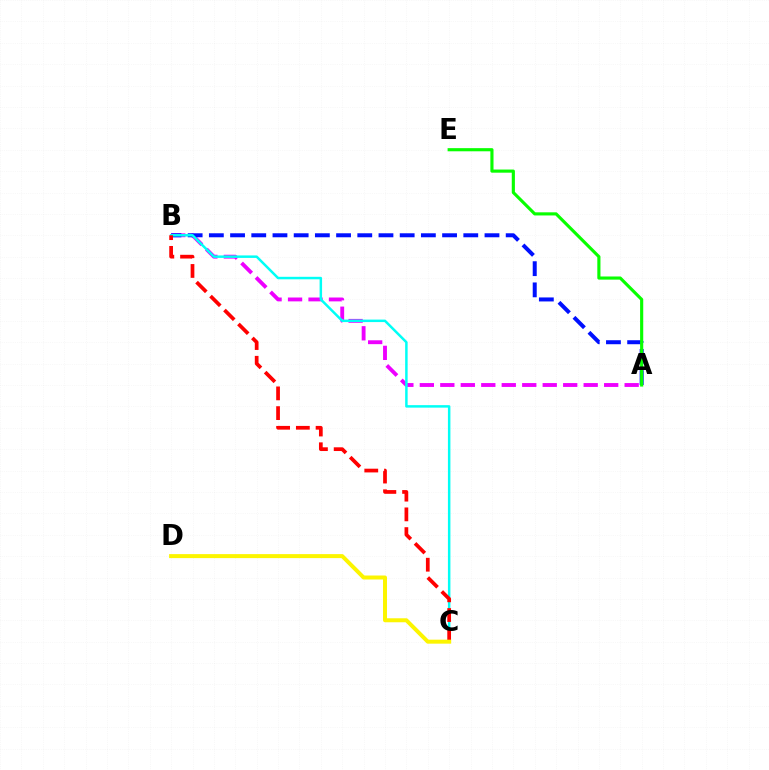{('A', 'B'): [{'color': '#ee00ff', 'line_style': 'dashed', 'thickness': 2.78}, {'color': '#0010ff', 'line_style': 'dashed', 'thickness': 2.88}], ('A', 'E'): [{'color': '#08ff00', 'line_style': 'solid', 'thickness': 2.26}], ('B', 'C'): [{'color': '#00fff6', 'line_style': 'solid', 'thickness': 1.79}, {'color': '#ff0000', 'line_style': 'dashed', 'thickness': 2.68}], ('C', 'D'): [{'color': '#fcf500', 'line_style': 'solid', 'thickness': 2.87}]}